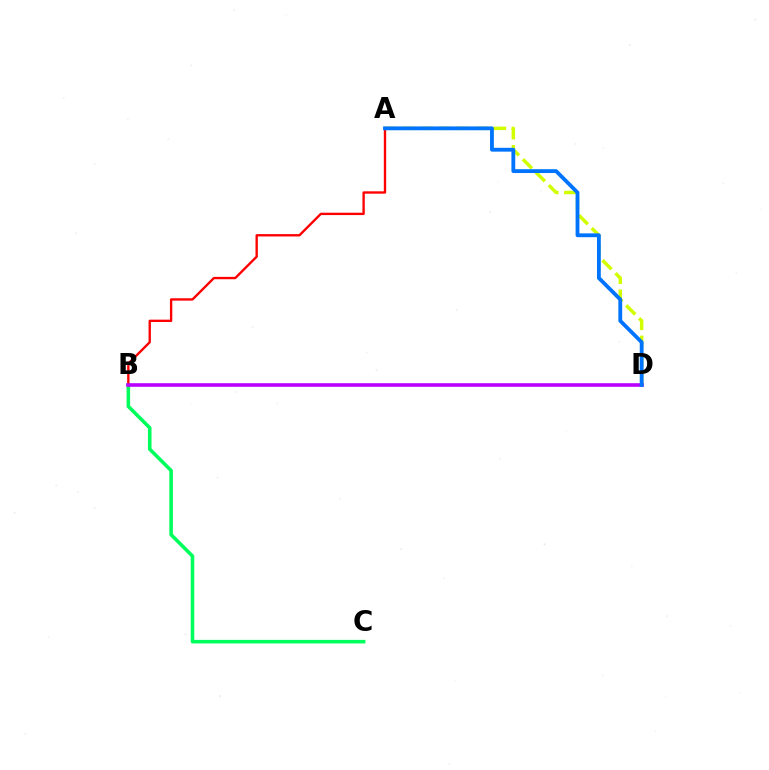{('A', 'D'): [{'color': '#d1ff00', 'line_style': 'dashed', 'thickness': 2.49}, {'color': '#0074ff', 'line_style': 'solid', 'thickness': 2.75}], ('B', 'C'): [{'color': '#00ff5c', 'line_style': 'solid', 'thickness': 2.57}], ('A', 'B'): [{'color': '#ff0000', 'line_style': 'solid', 'thickness': 1.7}], ('B', 'D'): [{'color': '#b900ff', 'line_style': 'solid', 'thickness': 2.59}]}